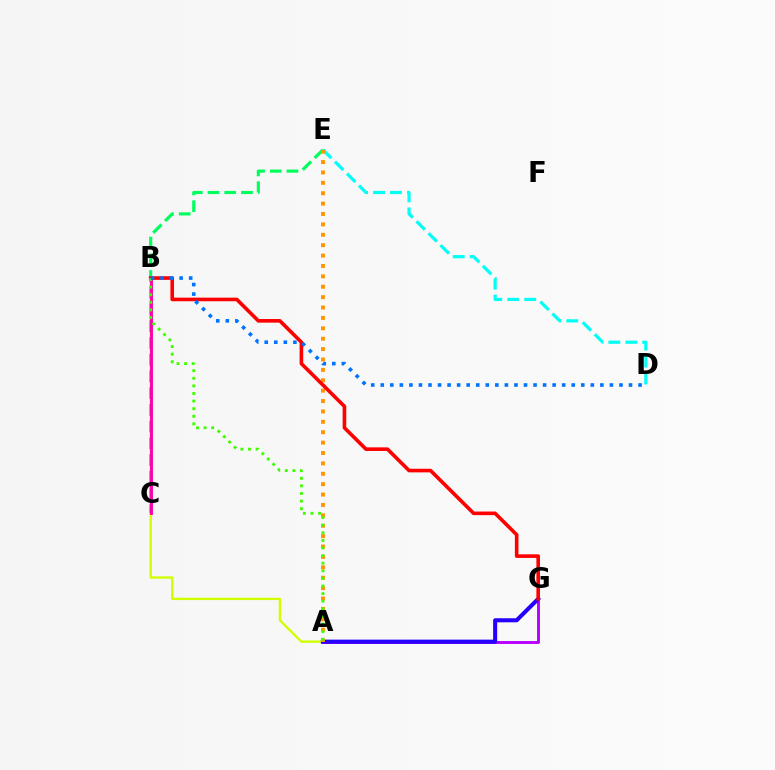{('A', 'G'): [{'color': '#b900ff', 'line_style': 'solid', 'thickness': 2.11}, {'color': '#2500ff', 'line_style': 'solid', 'thickness': 2.93}], ('A', 'B'): [{'color': '#d1ff00', 'line_style': 'solid', 'thickness': 1.69}, {'color': '#3dff00', 'line_style': 'dotted', 'thickness': 2.07}], ('C', 'E'): [{'color': '#00ff5c', 'line_style': 'dashed', 'thickness': 2.27}], ('D', 'E'): [{'color': '#00fff6', 'line_style': 'dashed', 'thickness': 2.3}], ('B', 'C'): [{'color': '#ff00ac', 'line_style': 'solid', 'thickness': 2.1}], ('A', 'E'): [{'color': '#ff9400', 'line_style': 'dotted', 'thickness': 2.82}], ('B', 'G'): [{'color': '#ff0000', 'line_style': 'solid', 'thickness': 2.6}], ('B', 'D'): [{'color': '#0074ff', 'line_style': 'dotted', 'thickness': 2.59}]}